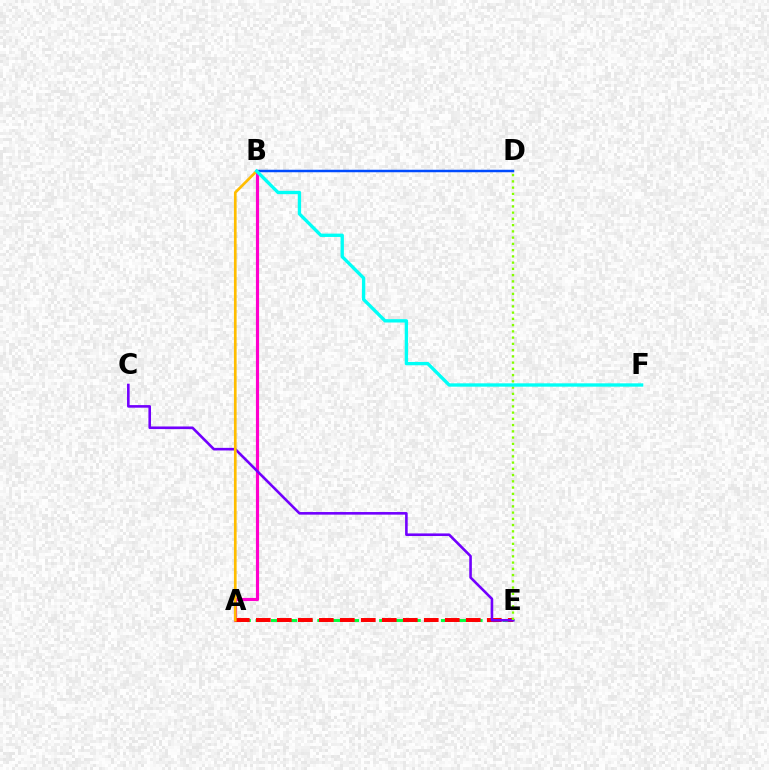{('A', 'B'): [{'color': '#ff00cf', 'line_style': 'solid', 'thickness': 2.27}, {'color': '#ffbd00', 'line_style': 'solid', 'thickness': 1.93}], ('A', 'E'): [{'color': '#00ff39', 'line_style': 'dashed', 'thickness': 2.1}, {'color': '#ff0000', 'line_style': 'dashed', 'thickness': 2.85}], ('C', 'E'): [{'color': '#7200ff', 'line_style': 'solid', 'thickness': 1.87}], ('B', 'D'): [{'color': '#004bff', 'line_style': 'solid', 'thickness': 1.78}], ('D', 'E'): [{'color': '#84ff00', 'line_style': 'dotted', 'thickness': 1.7}], ('B', 'F'): [{'color': '#00fff6', 'line_style': 'solid', 'thickness': 2.41}]}